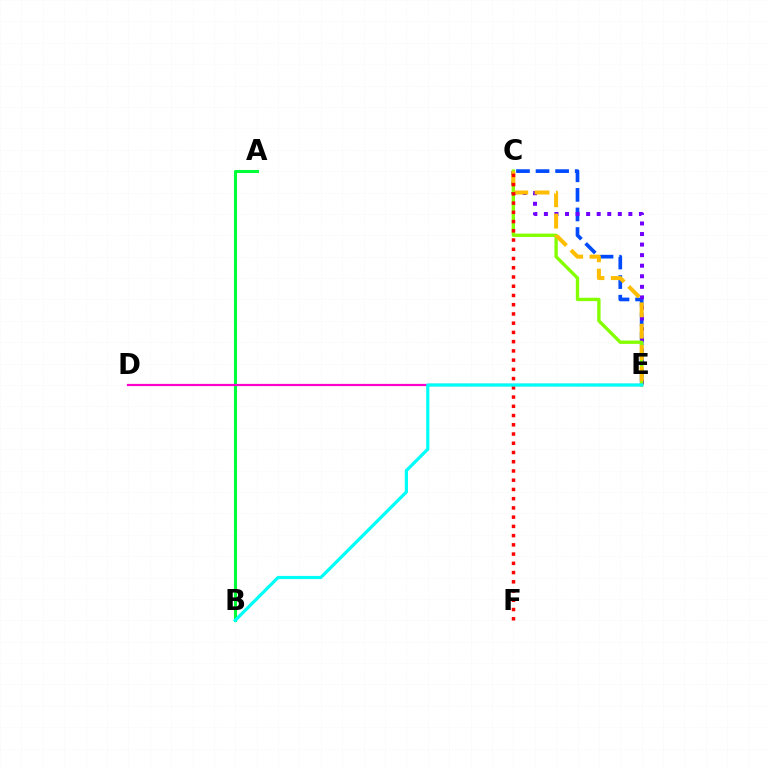{('C', 'E'): [{'color': '#004bff', 'line_style': 'dashed', 'thickness': 2.66}, {'color': '#7200ff', 'line_style': 'dotted', 'thickness': 2.87}, {'color': '#84ff00', 'line_style': 'solid', 'thickness': 2.41}, {'color': '#ffbd00', 'line_style': 'dashed', 'thickness': 2.9}], ('A', 'B'): [{'color': '#00ff39', 'line_style': 'solid', 'thickness': 2.22}], ('C', 'F'): [{'color': '#ff0000', 'line_style': 'dotted', 'thickness': 2.51}], ('D', 'E'): [{'color': '#ff00cf', 'line_style': 'solid', 'thickness': 1.6}], ('B', 'E'): [{'color': '#00fff6', 'line_style': 'solid', 'thickness': 2.3}]}